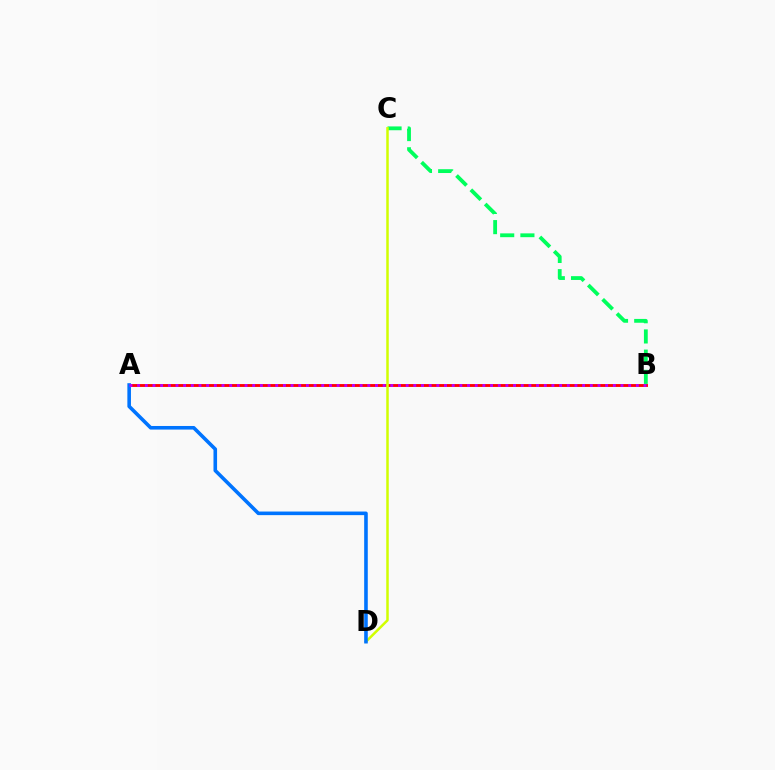{('B', 'C'): [{'color': '#00ff5c', 'line_style': 'dashed', 'thickness': 2.75}], ('A', 'B'): [{'color': '#ff0000', 'line_style': 'solid', 'thickness': 2.06}, {'color': '#b900ff', 'line_style': 'dotted', 'thickness': 2.08}], ('C', 'D'): [{'color': '#d1ff00', 'line_style': 'solid', 'thickness': 1.8}], ('A', 'D'): [{'color': '#0074ff', 'line_style': 'solid', 'thickness': 2.59}]}